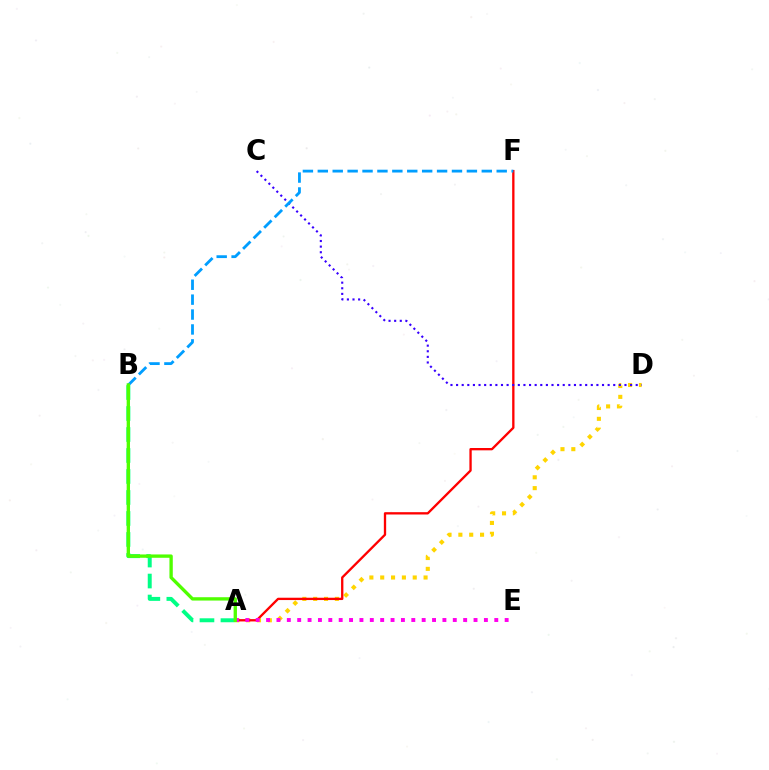{('A', 'D'): [{'color': '#ffd500', 'line_style': 'dotted', 'thickness': 2.95}], ('A', 'F'): [{'color': '#ff0000', 'line_style': 'solid', 'thickness': 1.67}], ('C', 'D'): [{'color': '#3700ff', 'line_style': 'dotted', 'thickness': 1.52}], ('A', 'B'): [{'color': '#00ff86', 'line_style': 'dashed', 'thickness': 2.85}, {'color': '#4fff00', 'line_style': 'solid', 'thickness': 2.41}], ('B', 'F'): [{'color': '#009eff', 'line_style': 'dashed', 'thickness': 2.03}], ('A', 'E'): [{'color': '#ff00ed', 'line_style': 'dotted', 'thickness': 2.82}]}